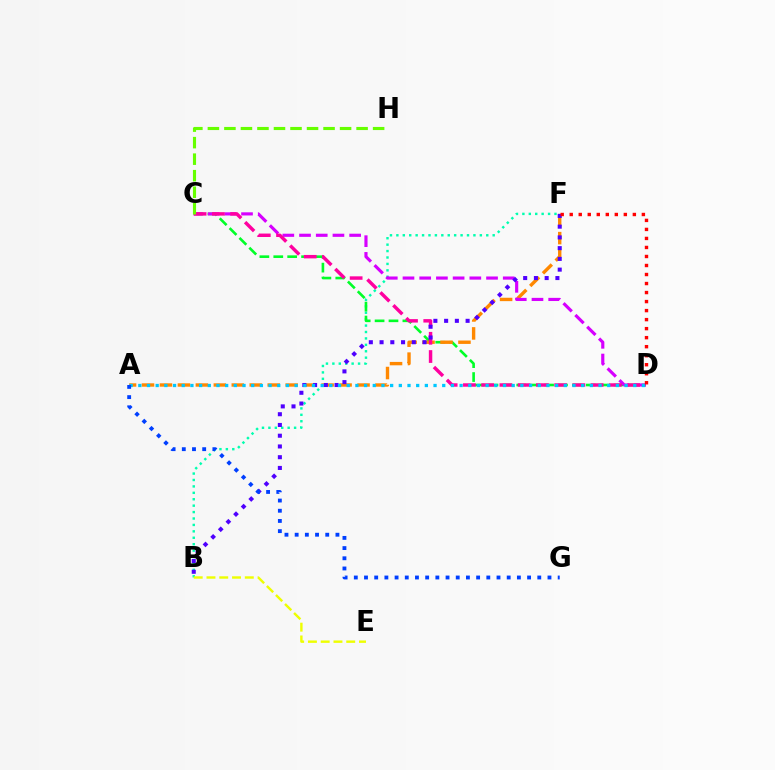{('B', 'F'): [{'color': '#00ffaf', 'line_style': 'dotted', 'thickness': 1.74}, {'color': '#4f00ff', 'line_style': 'dotted', 'thickness': 2.92}], ('C', 'D'): [{'color': '#00ff27', 'line_style': 'dashed', 'thickness': 1.89}, {'color': '#d600ff', 'line_style': 'dashed', 'thickness': 2.27}, {'color': '#ff00a0', 'line_style': 'dashed', 'thickness': 2.48}], ('A', 'F'): [{'color': '#ff8800', 'line_style': 'dashed', 'thickness': 2.44}], ('B', 'E'): [{'color': '#eeff00', 'line_style': 'dashed', 'thickness': 1.73}], ('C', 'H'): [{'color': '#66ff00', 'line_style': 'dashed', 'thickness': 2.24}], ('A', 'D'): [{'color': '#00c7ff', 'line_style': 'dotted', 'thickness': 2.36}], ('A', 'G'): [{'color': '#003fff', 'line_style': 'dotted', 'thickness': 2.77}], ('D', 'F'): [{'color': '#ff0000', 'line_style': 'dotted', 'thickness': 2.45}]}